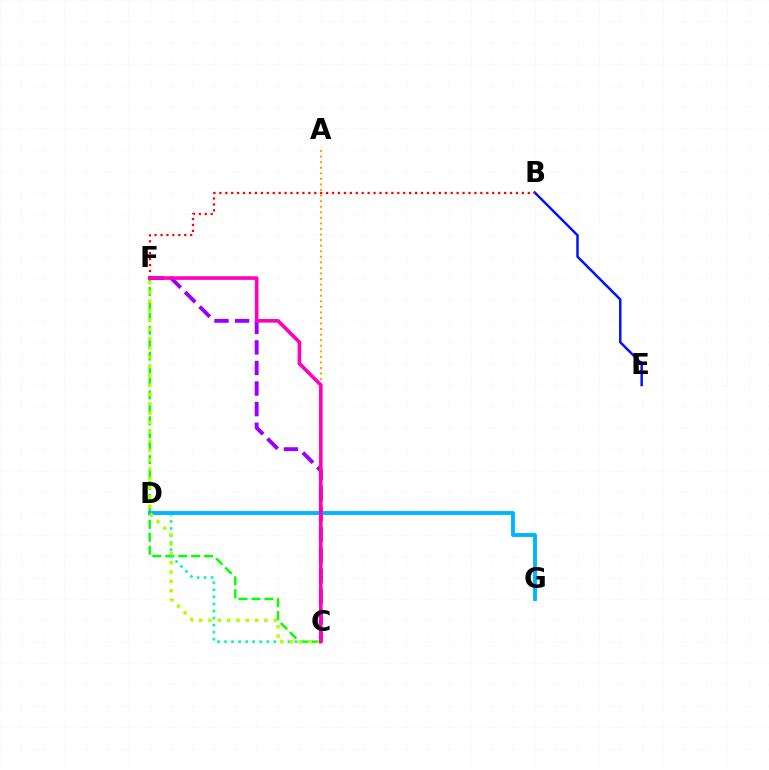{('B', 'E'): [{'color': '#0010ff', 'line_style': 'solid', 'thickness': 1.76}], ('C', 'F'): [{'color': '#08ff00', 'line_style': 'dashed', 'thickness': 1.76}, {'color': '#9b00ff', 'line_style': 'dashed', 'thickness': 2.8}, {'color': '#b3ff00', 'line_style': 'dotted', 'thickness': 2.53}, {'color': '#ff00bd', 'line_style': 'solid', 'thickness': 2.59}], ('A', 'C'): [{'color': '#ffa500', 'line_style': 'dotted', 'thickness': 1.51}], ('B', 'F'): [{'color': '#ff0000', 'line_style': 'dotted', 'thickness': 1.61}], ('C', 'D'): [{'color': '#00ff9d', 'line_style': 'dotted', 'thickness': 1.91}], ('D', 'G'): [{'color': '#00b5ff', 'line_style': 'solid', 'thickness': 2.8}]}